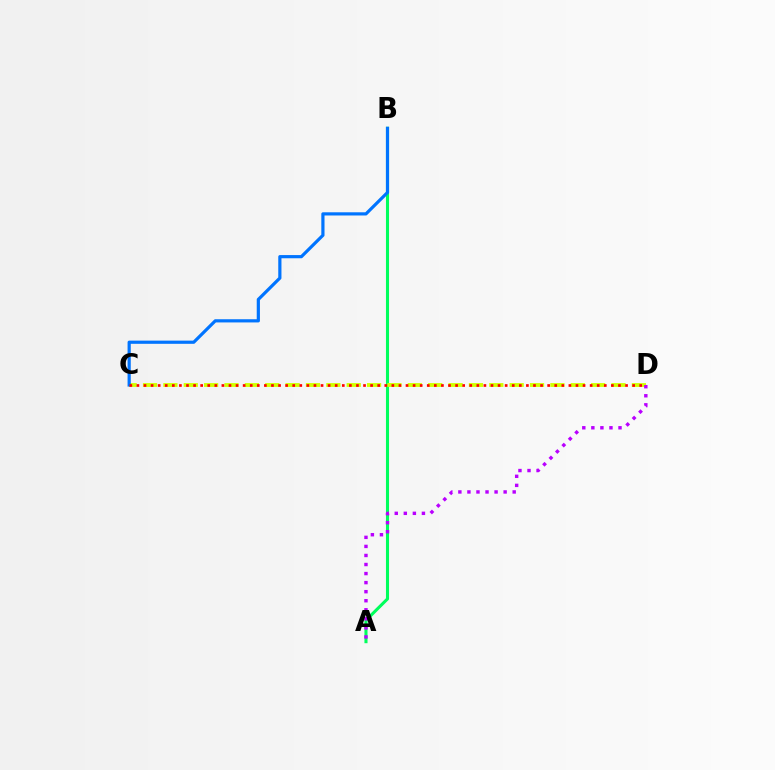{('A', 'B'): [{'color': '#00ff5c', 'line_style': 'solid', 'thickness': 2.21}], ('C', 'D'): [{'color': '#d1ff00', 'line_style': 'dashed', 'thickness': 2.77}, {'color': '#ff0000', 'line_style': 'dotted', 'thickness': 1.92}], ('A', 'D'): [{'color': '#b900ff', 'line_style': 'dotted', 'thickness': 2.46}], ('B', 'C'): [{'color': '#0074ff', 'line_style': 'solid', 'thickness': 2.3}]}